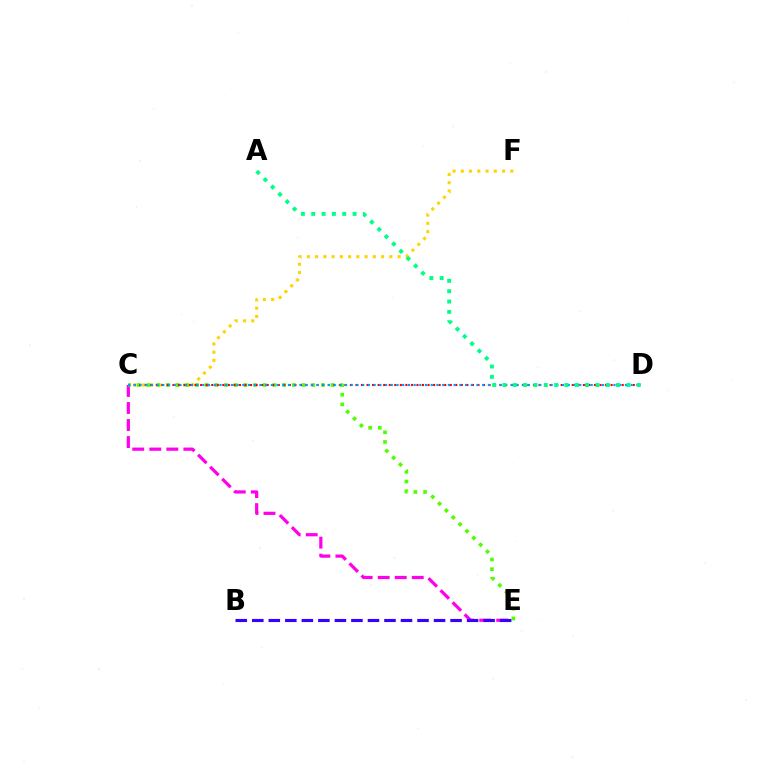{('C', 'F'): [{'color': '#ffd500', 'line_style': 'dotted', 'thickness': 2.24}], ('C', 'E'): [{'color': '#ff00ed', 'line_style': 'dashed', 'thickness': 2.31}, {'color': '#4fff00', 'line_style': 'dotted', 'thickness': 2.63}], ('C', 'D'): [{'color': '#ff0000', 'line_style': 'dotted', 'thickness': 1.51}, {'color': '#009eff', 'line_style': 'dotted', 'thickness': 1.55}], ('B', 'E'): [{'color': '#3700ff', 'line_style': 'dashed', 'thickness': 2.24}], ('A', 'D'): [{'color': '#00ff86', 'line_style': 'dotted', 'thickness': 2.81}]}